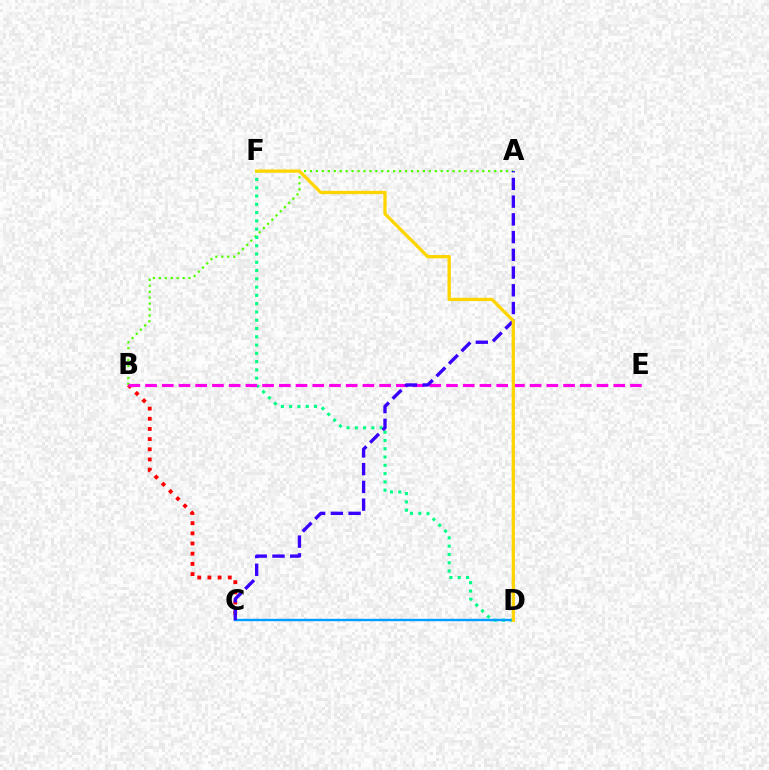{('B', 'C'): [{'color': '#ff0000', 'line_style': 'dotted', 'thickness': 2.77}], ('A', 'B'): [{'color': '#4fff00', 'line_style': 'dotted', 'thickness': 1.61}], ('D', 'F'): [{'color': '#00ff86', 'line_style': 'dotted', 'thickness': 2.25}, {'color': '#ffd500', 'line_style': 'solid', 'thickness': 2.37}], ('C', 'D'): [{'color': '#009eff', 'line_style': 'solid', 'thickness': 1.74}], ('B', 'E'): [{'color': '#ff00ed', 'line_style': 'dashed', 'thickness': 2.27}], ('A', 'C'): [{'color': '#3700ff', 'line_style': 'dashed', 'thickness': 2.41}]}